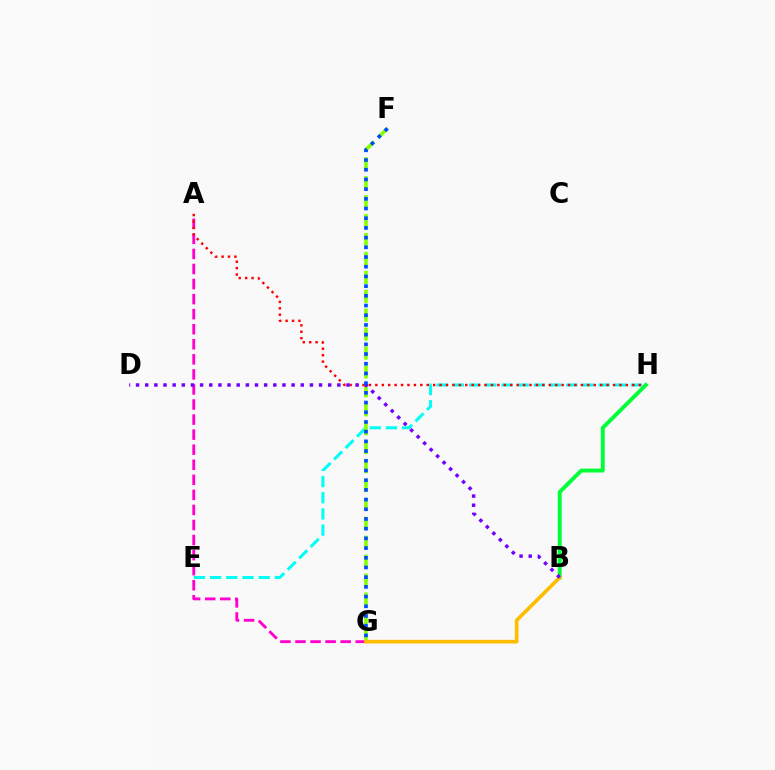{('E', 'H'): [{'color': '#00fff6', 'line_style': 'dashed', 'thickness': 2.2}], ('F', 'G'): [{'color': '#84ff00', 'line_style': 'dashed', 'thickness': 2.57}, {'color': '#004bff', 'line_style': 'dotted', 'thickness': 2.64}], ('A', 'G'): [{'color': '#ff00cf', 'line_style': 'dashed', 'thickness': 2.05}], ('A', 'H'): [{'color': '#ff0000', 'line_style': 'dotted', 'thickness': 1.75}], ('B', 'H'): [{'color': '#00ff39', 'line_style': 'solid', 'thickness': 2.82}], ('B', 'G'): [{'color': '#ffbd00', 'line_style': 'solid', 'thickness': 2.63}], ('B', 'D'): [{'color': '#7200ff', 'line_style': 'dotted', 'thickness': 2.49}]}